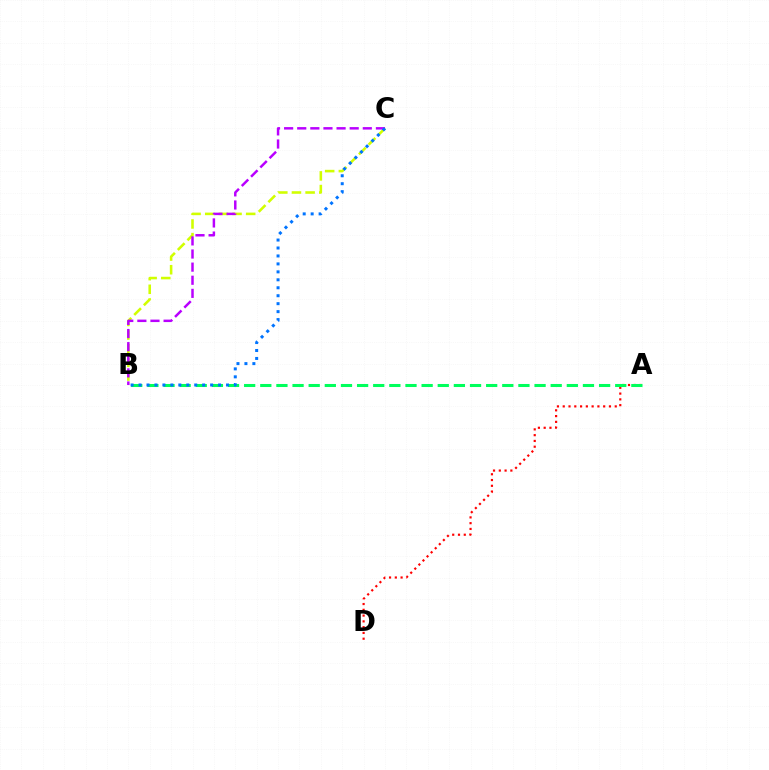{('B', 'C'): [{'color': '#d1ff00', 'line_style': 'dashed', 'thickness': 1.85}, {'color': '#b900ff', 'line_style': 'dashed', 'thickness': 1.78}, {'color': '#0074ff', 'line_style': 'dotted', 'thickness': 2.16}], ('A', 'D'): [{'color': '#ff0000', 'line_style': 'dotted', 'thickness': 1.57}], ('A', 'B'): [{'color': '#00ff5c', 'line_style': 'dashed', 'thickness': 2.19}]}